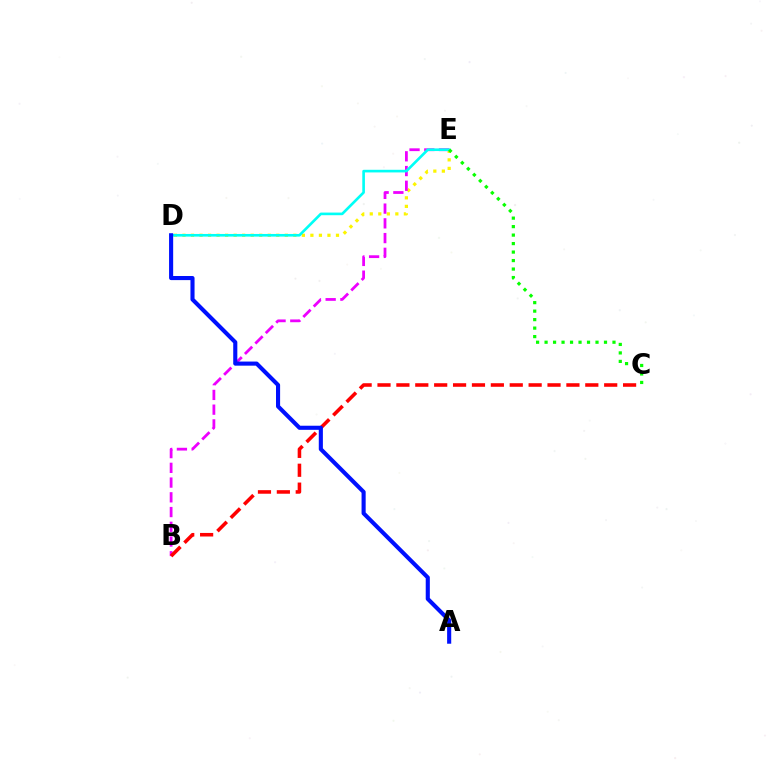{('D', 'E'): [{'color': '#fcf500', 'line_style': 'dotted', 'thickness': 2.32}, {'color': '#00fff6', 'line_style': 'solid', 'thickness': 1.9}], ('B', 'E'): [{'color': '#ee00ff', 'line_style': 'dashed', 'thickness': 2.0}], ('B', 'C'): [{'color': '#ff0000', 'line_style': 'dashed', 'thickness': 2.57}], ('A', 'D'): [{'color': '#0010ff', 'line_style': 'solid', 'thickness': 2.95}], ('C', 'E'): [{'color': '#08ff00', 'line_style': 'dotted', 'thickness': 2.31}]}